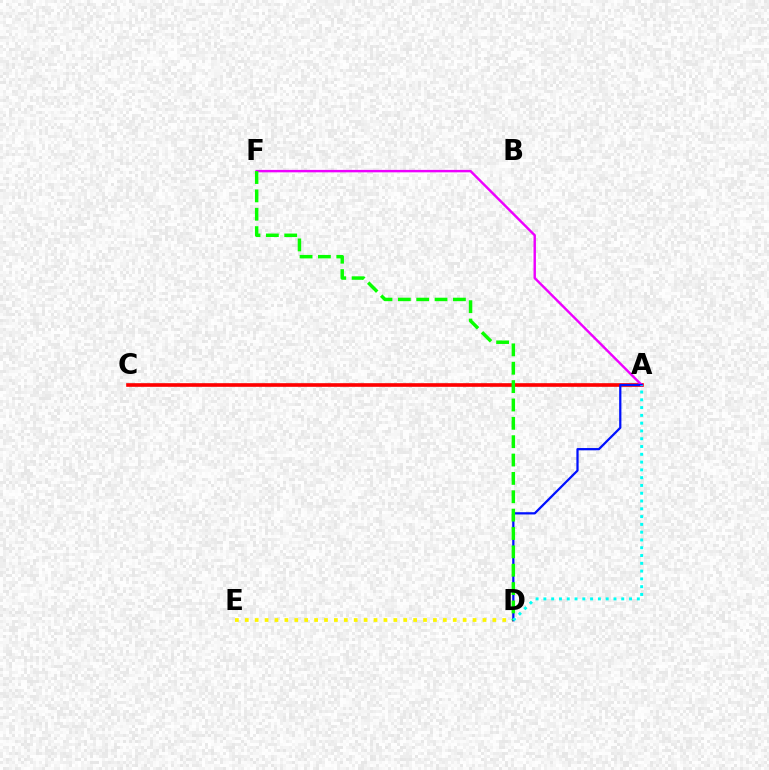{('A', 'C'): [{'color': '#ff0000', 'line_style': 'solid', 'thickness': 2.62}], ('A', 'F'): [{'color': '#ee00ff', 'line_style': 'solid', 'thickness': 1.75}], ('D', 'E'): [{'color': '#fcf500', 'line_style': 'dotted', 'thickness': 2.69}], ('A', 'D'): [{'color': '#0010ff', 'line_style': 'solid', 'thickness': 1.62}, {'color': '#00fff6', 'line_style': 'dotted', 'thickness': 2.12}], ('D', 'F'): [{'color': '#08ff00', 'line_style': 'dashed', 'thickness': 2.49}]}